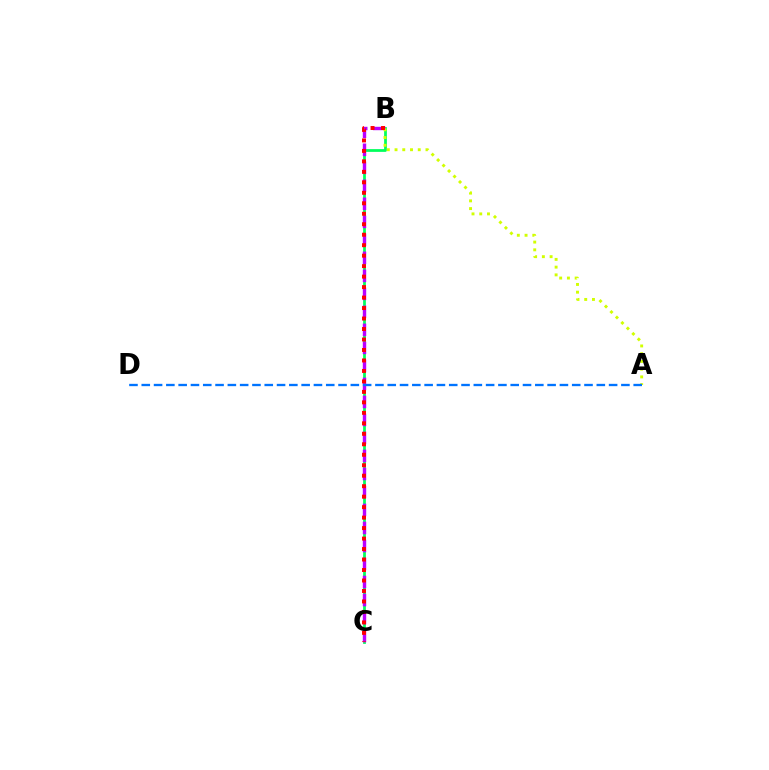{('B', 'C'): [{'color': '#00ff5c', 'line_style': 'solid', 'thickness': 1.98}, {'color': '#b900ff', 'line_style': 'dashed', 'thickness': 2.45}, {'color': '#ff0000', 'line_style': 'dotted', 'thickness': 2.85}], ('A', 'B'): [{'color': '#d1ff00', 'line_style': 'dotted', 'thickness': 2.1}], ('A', 'D'): [{'color': '#0074ff', 'line_style': 'dashed', 'thickness': 1.67}]}